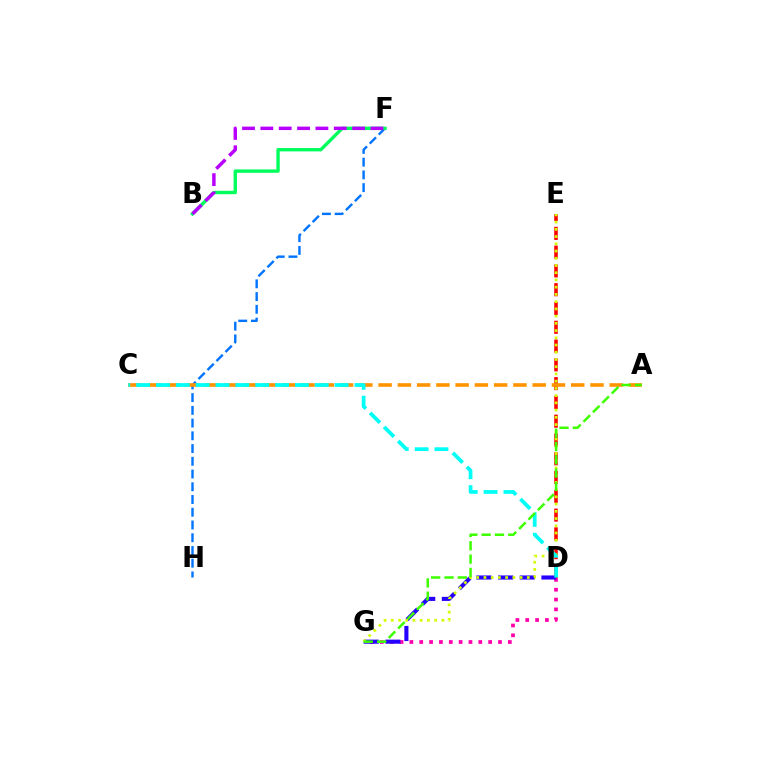{('F', 'H'): [{'color': '#0074ff', 'line_style': 'dashed', 'thickness': 1.73}], ('D', 'E'): [{'color': '#ff0000', 'line_style': 'dashed', 'thickness': 2.55}], ('B', 'F'): [{'color': '#00ff5c', 'line_style': 'solid', 'thickness': 2.44}, {'color': '#b900ff', 'line_style': 'dashed', 'thickness': 2.49}], ('D', 'G'): [{'color': '#ff00ac', 'line_style': 'dotted', 'thickness': 2.67}, {'color': '#2500ff', 'line_style': 'dashed', 'thickness': 2.95}], ('E', 'G'): [{'color': '#d1ff00', 'line_style': 'dotted', 'thickness': 1.96}], ('A', 'C'): [{'color': '#ff9400', 'line_style': 'dashed', 'thickness': 2.62}], ('C', 'D'): [{'color': '#00fff6', 'line_style': 'dashed', 'thickness': 2.7}], ('A', 'G'): [{'color': '#3dff00', 'line_style': 'dashed', 'thickness': 1.81}]}